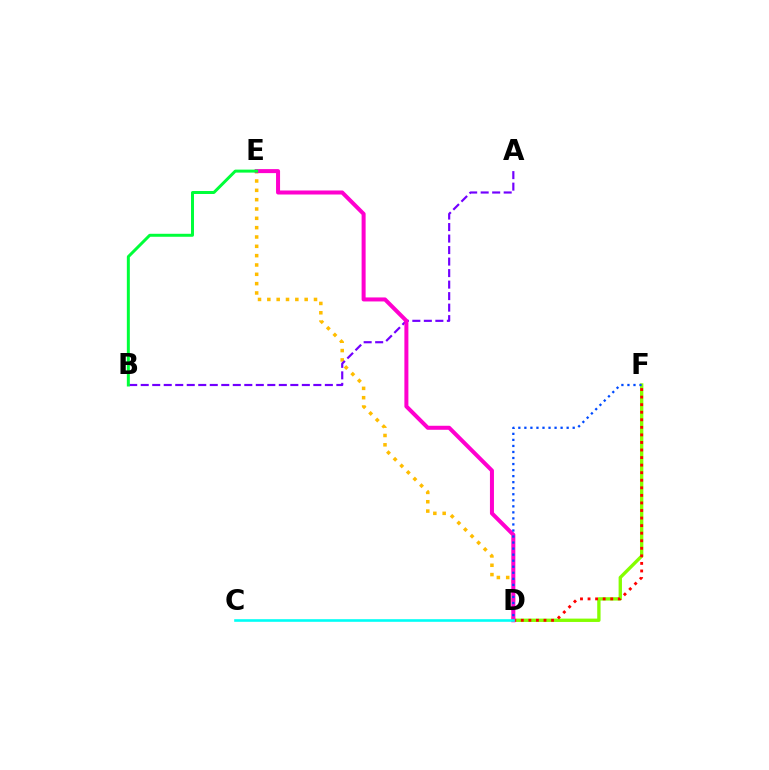{('D', 'E'): [{'color': '#ffbd00', 'line_style': 'dotted', 'thickness': 2.54}, {'color': '#ff00cf', 'line_style': 'solid', 'thickness': 2.89}], ('D', 'F'): [{'color': '#84ff00', 'line_style': 'solid', 'thickness': 2.41}, {'color': '#ff0000', 'line_style': 'dotted', 'thickness': 2.05}, {'color': '#004bff', 'line_style': 'dotted', 'thickness': 1.64}], ('A', 'B'): [{'color': '#7200ff', 'line_style': 'dashed', 'thickness': 1.56}], ('C', 'D'): [{'color': '#00fff6', 'line_style': 'solid', 'thickness': 1.88}], ('B', 'E'): [{'color': '#00ff39', 'line_style': 'solid', 'thickness': 2.15}]}